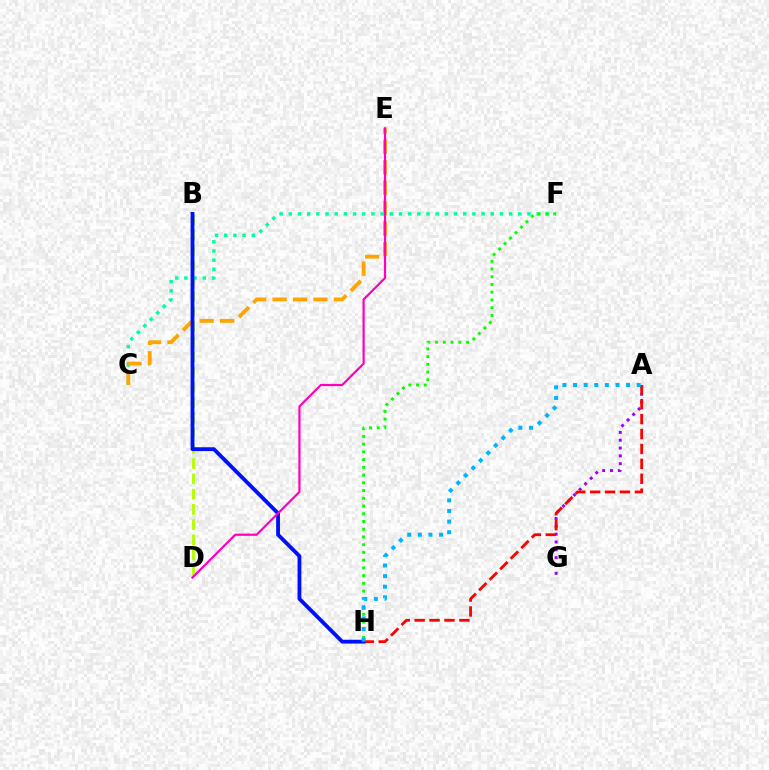{('B', 'D'): [{'color': '#b3ff00', 'line_style': 'dashed', 'thickness': 2.07}], ('C', 'F'): [{'color': '#00ff9d', 'line_style': 'dotted', 'thickness': 2.49}], ('A', 'G'): [{'color': '#9b00ff', 'line_style': 'dotted', 'thickness': 2.13}], ('A', 'H'): [{'color': '#ff0000', 'line_style': 'dashed', 'thickness': 2.03}, {'color': '#00b5ff', 'line_style': 'dotted', 'thickness': 2.88}], ('C', 'E'): [{'color': '#ffa500', 'line_style': 'dashed', 'thickness': 2.78}], ('B', 'H'): [{'color': '#0010ff', 'line_style': 'solid', 'thickness': 2.76}], ('F', 'H'): [{'color': '#08ff00', 'line_style': 'dotted', 'thickness': 2.1}], ('D', 'E'): [{'color': '#ff00bd', 'line_style': 'solid', 'thickness': 1.59}]}